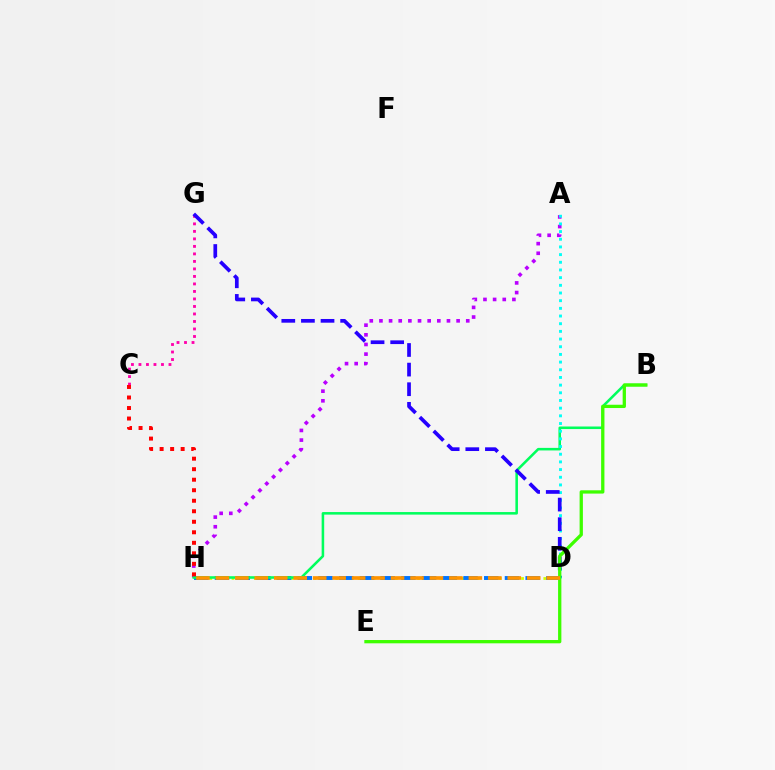{('D', 'H'): [{'color': '#d1ff00', 'line_style': 'dotted', 'thickness': 2.02}, {'color': '#0074ff', 'line_style': 'dashed', 'thickness': 2.81}, {'color': '#ff9400', 'line_style': 'dashed', 'thickness': 2.64}], ('A', 'H'): [{'color': '#b900ff', 'line_style': 'dotted', 'thickness': 2.62}], ('C', 'G'): [{'color': '#ff00ac', 'line_style': 'dotted', 'thickness': 2.04}], ('B', 'H'): [{'color': '#00ff5c', 'line_style': 'solid', 'thickness': 1.84}], ('A', 'D'): [{'color': '#00fff6', 'line_style': 'dotted', 'thickness': 2.09}], ('D', 'G'): [{'color': '#2500ff', 'line_style': 'dashed', 'thickness': 2.66}], ('C', 'H'): [{'color': '#ff0000', 'line_style': 'dotted', 'thickness': 2.86}], ('B', 'E'): [{'color': '#3dff00', 'line_style': 'solid', 'thickness': 2.37}]}